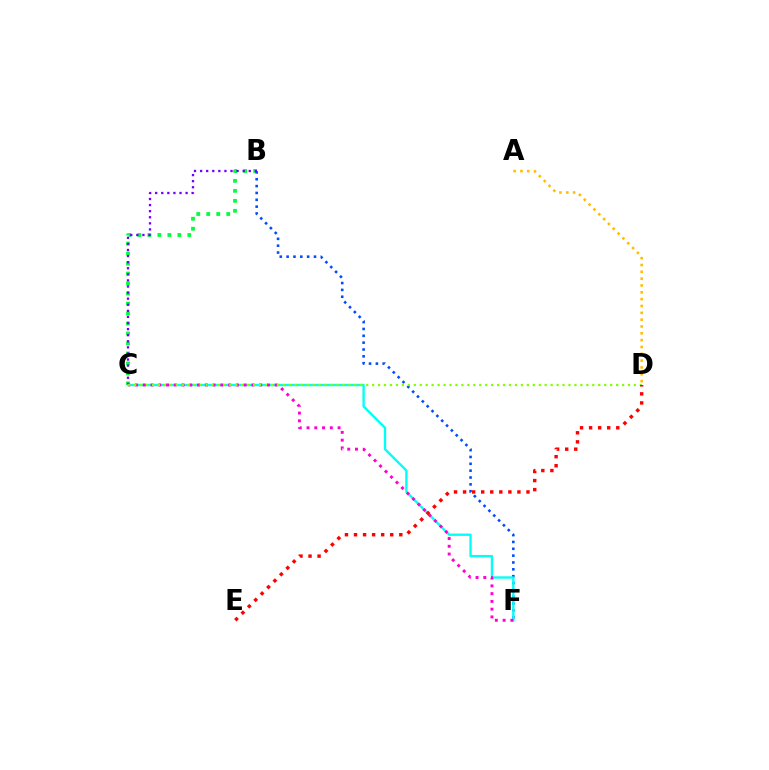{('B', 'C'): [{'color': '#00ff39', 'line_style': 'dotted', 'thickness': 2.71}, {'color': '#7200ff', 'line_style': 'dotted', 'thickness': 1.65}], ('A', 'D'): [{'color': '#ffbd00', 'line_style': 'dotted', 'thickness': 1.86}], ('B', 'F'): [{'color': '#004bff', 'line_style': 'dotted', 'thickness': 1.86}], ('C', 'F'): [{'color': '#00fff6', 'line_style': 'solid', 'thickness': 1.69}, {'color': '#ff00cf', 'line_style': 'dotted', 'thickness': 2.11}], ('C', 'D'): [{'color': '#84ff00', 'line_style': 'dotted', 'thickness': 1.62}], ('D', 'E'): [{'color': '#ff0000', 'line_style': 'dotted', 'thickness': 2.46}]}